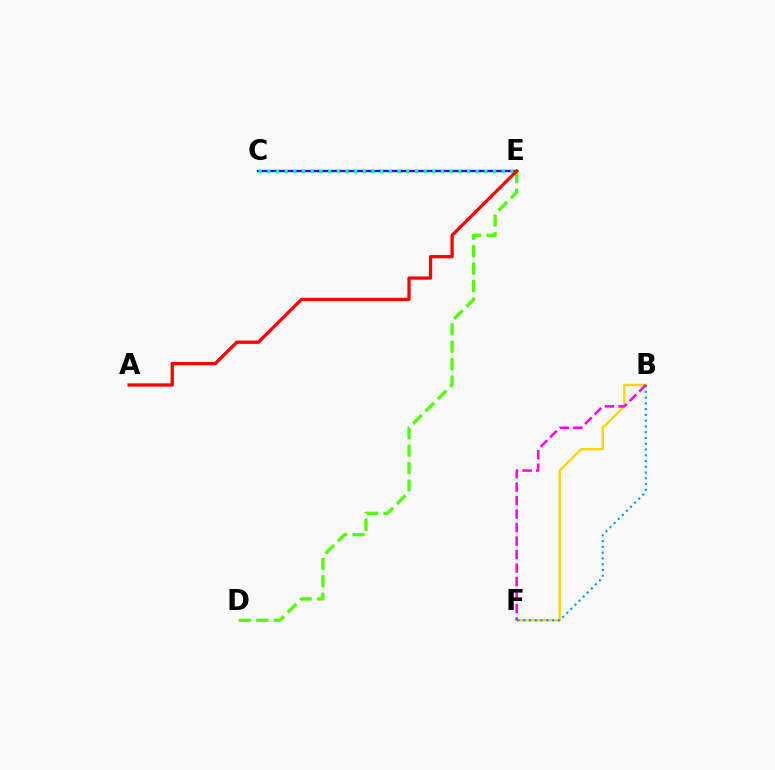{('C', 'E'): [{'color': '#3700ff', 'line_style': 'solid', 'thickness': 1.73}, {'color': '#00ff86', 'line_style': 'dotted', 'thickness': 2.36}], ('B', 'F'): [{'color': '#ffd500', 'line_style': 'solid', 'thickness': 1.7}, {'color': '#009eff', 'line_style': 'dotted', 'thickness': 1.57}, {'color': '#ff00ed', 'line_style': 'dashed', 'thickness': 1.83}], ('D', 'E'): [{'color': '#4fff00', 'line_style': 'dashed', 'thickness': 2.37}], ('A', 'E'): [{'color': '#ff0000', 'line_style': 'solid', 'thickness': 2.36}]}